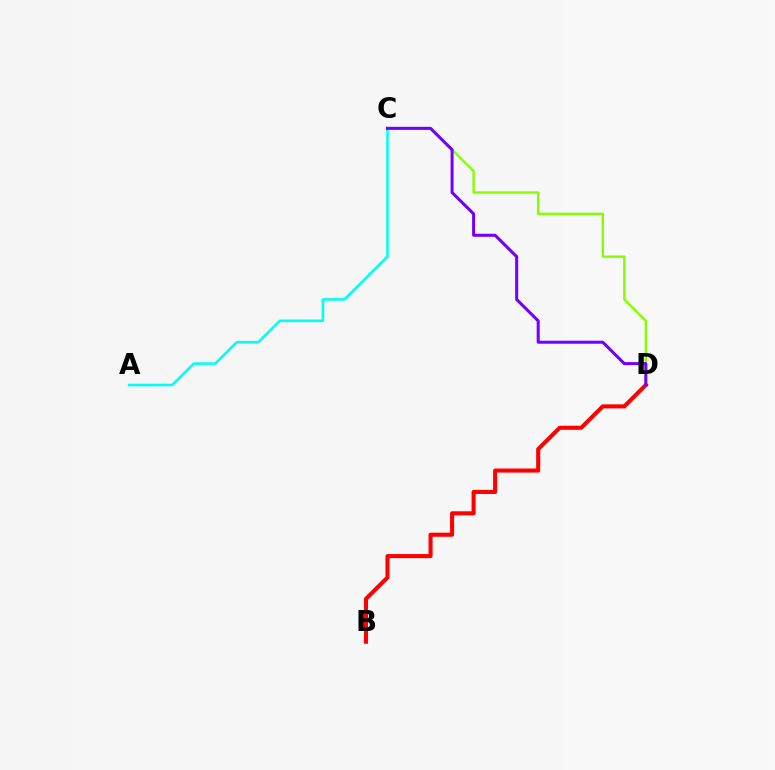{('C', 'D'): [{'color': '#84ff00', 'line_style': 'solid', 'thickness': 1.73}, {'color': '#7200ff', 'line_style': 'solid', 'thickness': 2.18}], ('B', 'D'): [{'color': '#ff0000', 'line_style': 'solid', 'thickness': 2.94}], ('A', 'C'): [{'color': '#00fff6', 'line_style': 'solid', 'thickness': 1.87}]}